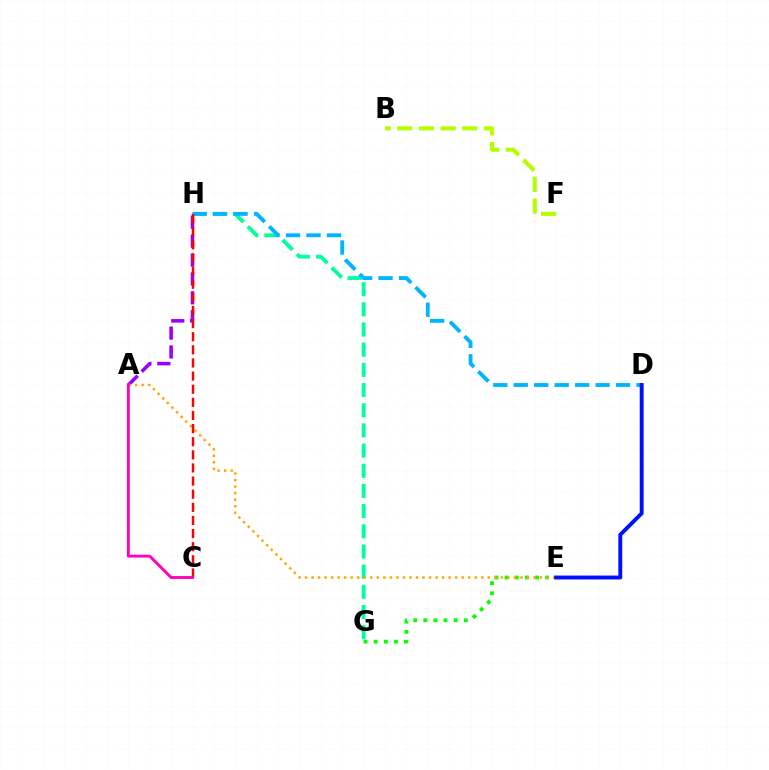{('B', 'F'): [{'color': '#b3ff00', 'line_style': 'dashed', 'thickness': 2.95}], ('E', 'G'): [{'color': '#08ff00', 'line_style': 'dotted', 'thickness': 2.76}], ('G', 'H'): [{'color': '#00ff9d', 'line_style': 'dashed', 'thickness': 2.74}], ('D', 'H'): [{'color': '#00b5ff', 'line_style': 'dashed', 'thickness': 2.78}], ('A', 'H'): [{'color': '#9b00ff', 'line_style': 'dashed', 'thickness': 2.57}], ('A', 'E'): [{'color': '#ffa500', 'line_style': 'dotted', 'thickness': 1.77}], ('D', 'E'): [{'color': '#0010ff', 'line_style': 'solid', 'thickness': 2.81}], ('C', 'H'): [{'color': '#ff0000', 'line_style': 'dashed', 'thickness': 1.78}], ('A', 'C'): [{'color': '#ff00bd', 'line_style': 'solid', 'thickness': 2.08}]}